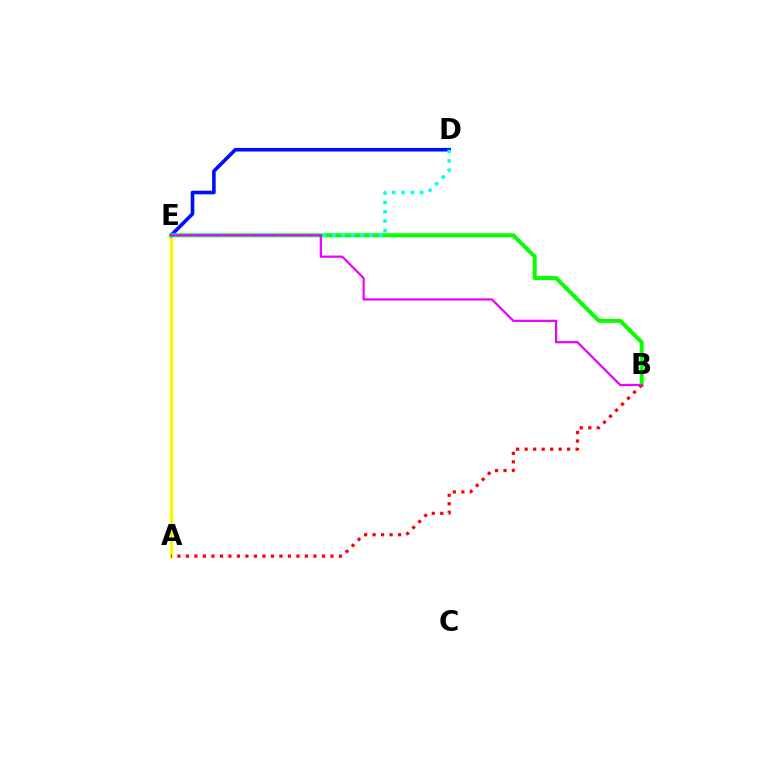{('A', 'E'): [{'color': '#fcf500', 'line_style': 'solid', 'thickness': 2.42}], ('D', 'E'): [{'color': '#0010ff', 'line_style': 'solid', 'thickness': 2.6}, {'color': '#00fff6', 'line_style': 'dotted', 'thickness': 2.53}], ('B', 'E'): [{'color': '#08ff00', 'line_style': 'solid', 'thickness': 2.89}, {'color': '#ee00ff', 'line_style': 'solid', 'thickness': 1.6}], ('A', 'B'): [{'color': '#ff0000', 'line_style': 'dotted', 'thickness': 2.31}]}